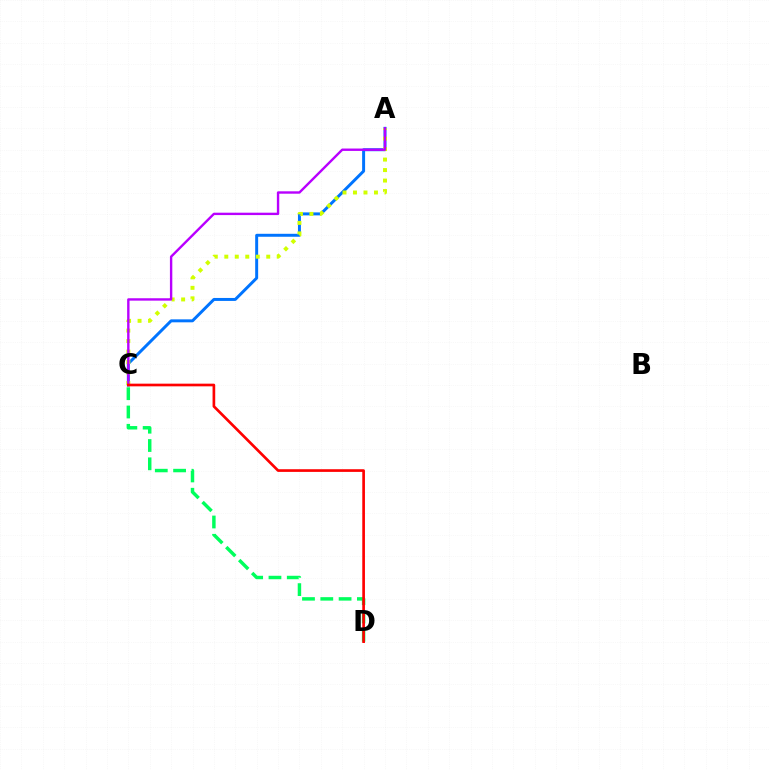{('C', 'D'): [{'color': '#00ff5c', 'line_style': 'dashed', 'thickness': 2.49}, {'color': '#ff0000', 'line_style': 'solid', 'thickness': 1.92}], ('A', 'C'): [{'color': '#0074ff', 'line_style': 'solid', 'thickness': 2.13}, {'color': '#d1ff00', 'line_style': 'dotted', 'thickness': 2.85}, {'color': '#b900ff', 'line_style': 'solid', 'thickness': 1.72}]}